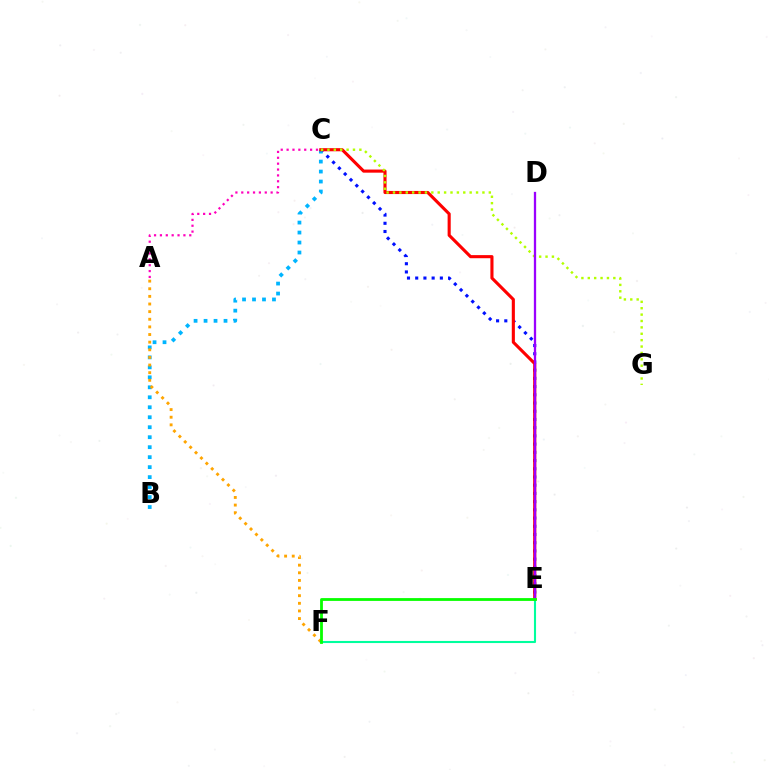{('C', 'E'): [{'color': '#0010ff', 'line_style': 'dotted', 'thickness': 2.23}, {'color': '#ff0000', 'line_style': 'solid', 'thickness': 2.24}], ('B', 'C'): [{'color': '#00b5ff', 'line_style': 'dotted', 'thickness': 2.71}], ('A', 'F'): [{'color': '#ffa500', 'line_style': 'dotted', 'thickness': 2.07}], ('E', 'F'): [{'color': '#00ff9d', 'line_style': 'solid', 'thickness': 1.51}, {'color': '#08ff00', 'line_style': 'solid', 'thickness': 2.02}], ('C', 'G'): [{'color': '#b3ff00', 'line_style': 'dotted', 'thickness': 1.74}], ('D', 'E'): [{'color': '#9b00ff', 'line_style': 'solid', 'thickness': 1.65}], ('A', 'C'): [{'color': '#ff00bd', 'line_style': 'dotted', 'thickness': 1.6}]}